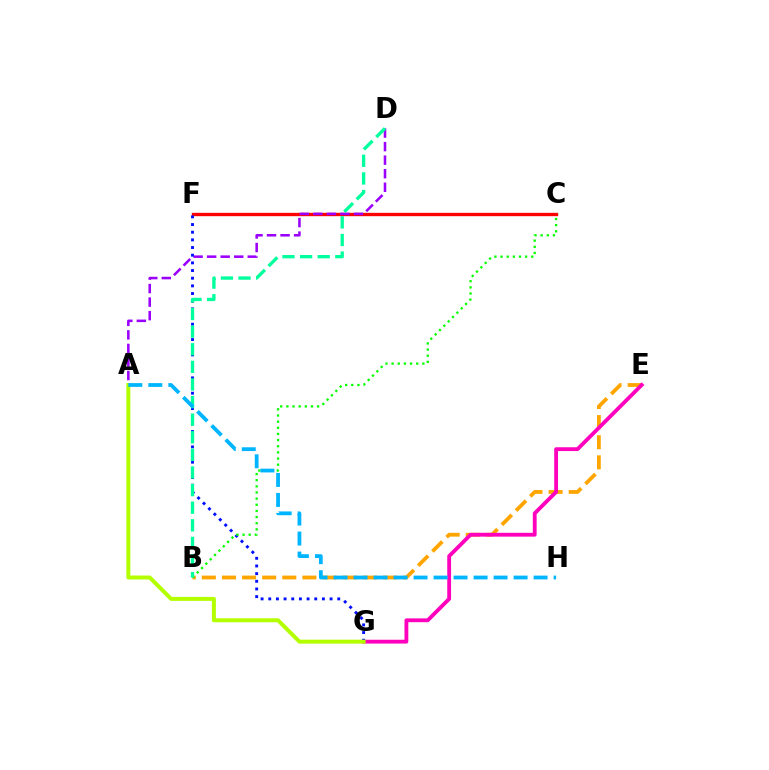{('C', 'F'): [{'color': '#ff0000', 'line_style': 'solid', 'thickness': 2.41}], ('B', 'E'): [{'color': '#ffa500', 'line_style': 'dashed', 'thickness': 2.73}], ('E', 'G'): [{'color': '#ff00bd', 'line_style': 'solid', 'thickness': 2.75}], ('A', 'D'): [{'color': '#9b00ff', 'line_style': 'dashed', 'thickness': 1.84}], ('F', 'G'): [{'color': '#0010ff', 'line_style': 'dotted', 'thickness': 2.08}], ('A', 'G'): [{'color': '#b3ff00', 'line_style': 'solid', 'thickness': 2.86}], ('B', 'C'): [{'color': '#08ff00', 'line_style': 'dotted', 'thickness': 1.67}], ('B', 'D'): [{'color': '#00ff9d', 'line_style': 'dashed', 'thickness': 2.39}], ('A', 'H'): [{'color': '#00b5ff', 'line_style': 'dashed', 'thickness': 2.72}]}